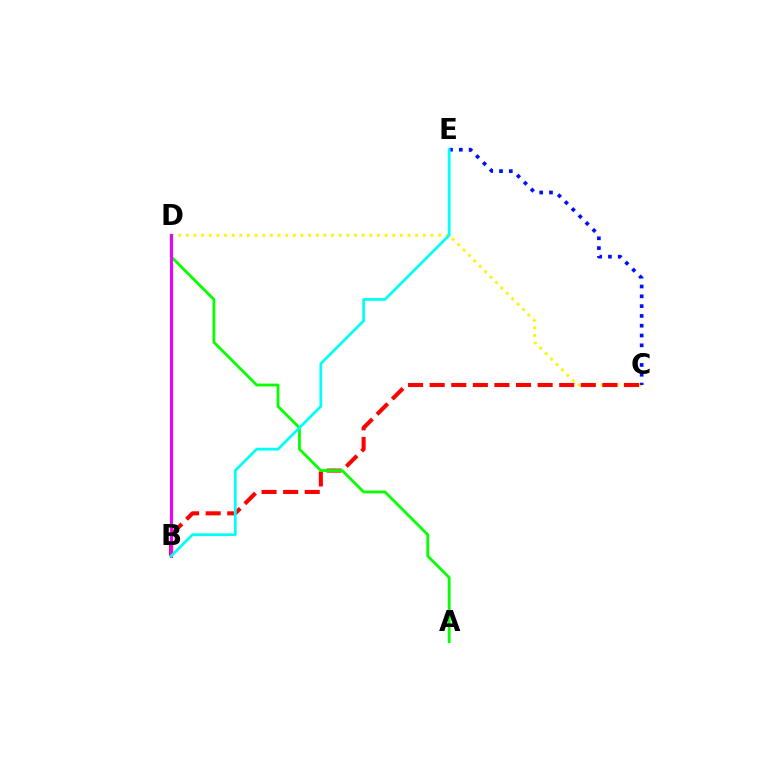{('C', 'D'): [{'color': '#fcf500', 'line_style': 'dotted', 'thickness': 2.08}], ('B', 'C'): [{'color': '#ff0000', 'line_style': 'dashed', 'thickness': 2.93}], ('A', 'D'): [{'color': '#08ff00', 'line_style': 'solid', 'thickness': 2.02}], ('C', 'E'): [{'color': '#0010ff', 'line_style': 'dotted', 'thickness': 2.66}], ('B', 'D'): [{'color': '#ee00ff', 'line_style': 'solid', 'thickness': 2.22}], ('B', 'E'): [{'color': '#00fff6', 'line_style': 'solid', 'thickness': 1.98}]}